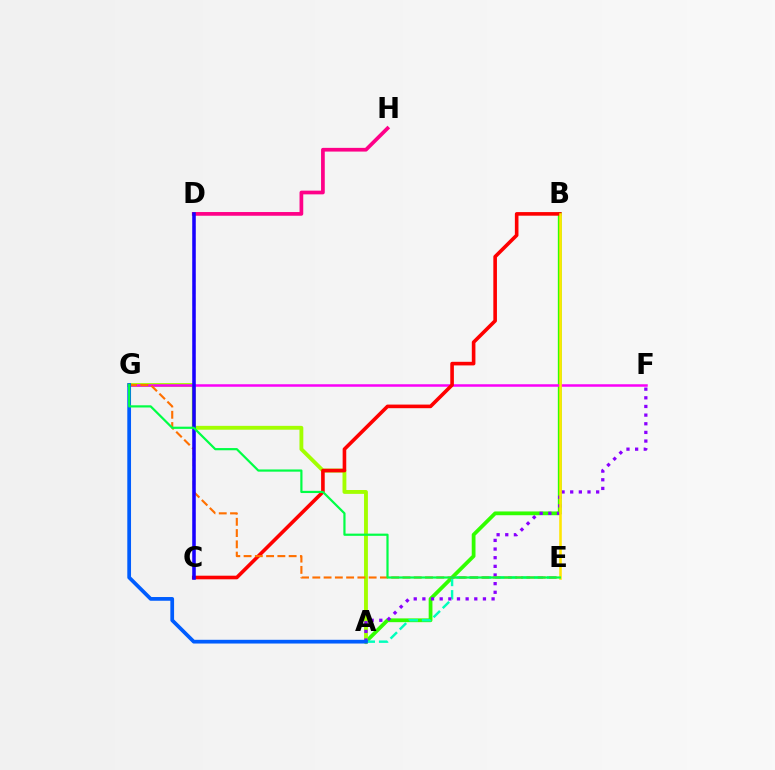{('A', 'B'): [{'color': '#31ff00', 'line_style': 'solid', 'thickness': 2.71}], ('A', 'E'): [{'color': '#00ffbb', 'line_style': 'dashed', 'thickness': 1.76}], ('A', 'G'): [{'color': '#a2ff00', 'line_style': 'solid', 'thickness': 2.78}, {'color': '#005dff', 'line_style': 'solid', 'thickness': 2.69}], ('F', 'G'): [{'color': '#fa00f9', 'line_style': 'solid', 'thickness': 1.8}], ('C', 'D'): [{'color': '#00d3ff', 'line_style': 'dashed', 'thickness': 1.62}, {'color': '#1900ff', 'line_style': 'solid', 'thickness': 2.54}], ('B', 'C'): [{'color': '#ff0000', 'line_style': 'solid', 'thickness': 2.6}], ('A', 'F'): [{'color': '#8a00ff', 'line_style': 'dotted', 'thickness': 2.35}], ('B', 'E'): [{'color': '#ffe600', 'line_style': 'solid', 'thickness': 1.85}], ('D', 'H'): [{'color': '#ff0088', 'line_style': 'solid', 'thickness': 2.67}], ('E', 'G'): [{'color': '#ff7000', 'line_style': 'dashed', 'thickness': 1.53}, {'color': '#00ff45', 'line_style': 'solid', 'thickness': 1.58}]}